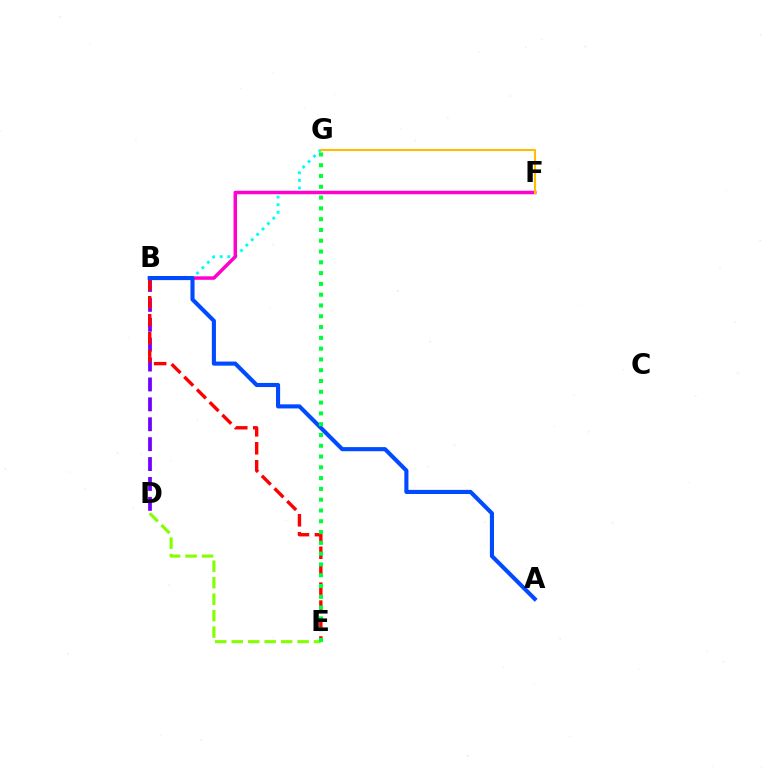{('B', 'G'): [{'color': '#00fff6', 'line_style': 'dotted', 'thickness': 2.07}], ('D', 'E'): [{'color': '#84ff00', 'line_style': 'dashed', 'thickness': 2.24}], ('B', 'F'): [{'color': '#ff00cf', 'line_style': 'solid', 'thickness': 2.51}], ('B', 'D'): [{'color': '#7200ff', 'line_style': 'dashed', 'thickness': 2.7}], ('B', 'E'): [{'color': '#ff0000', 'line_style': 'dashed', 'thickness': 2.44}], ('F', 'G'): [{'color': '#ffbd00', 'line_style': 'solid', 'thickness': 1.51}], ('A', 'B'): [{'color': '#004bff', 'line_style': 'solid', 'thickness': 2.95}], ('E', 'G'): [{'color': '#00ff39', 'line_style': 'dotted', 'thickness': 2.93}]}